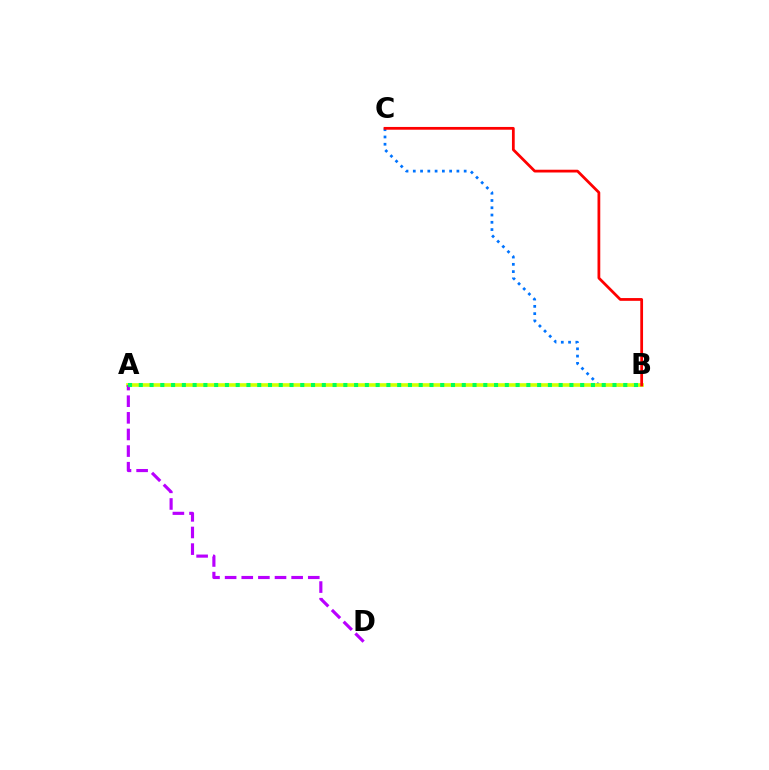{('B', 'C'): [{'color': '#0074ff', 'line_style': 'dotted', 'thickness': 1.98}, {'color': '#ff0000', 'line_style': 'solid', 'thickness': 1.99}], ('A', 'B'): [{'color': '#d1ff00', 'line_style': 'solid', 'thickness': 2.62}, {'color': '#00ff5c', 'line_style': 'dotted', 'thickness': 2.93}], ('A', 'D'): [{'color': '#b900ff', 'line_style': 'dashed', 'thickness': 2.26}]}